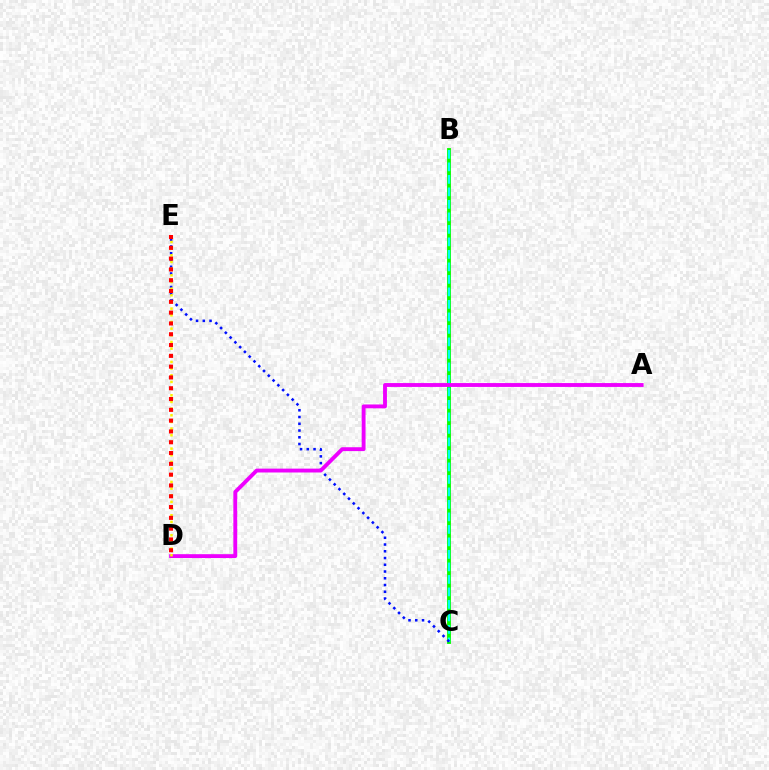{('B', 'C'): [{'color': '#08ff00', 'line_style': 'solid', 'thickness': 2.78}, {'color': '#00fff6', 'line_style': 'dashed', 'thickness': 1.7}], ('C', 'E'): [{'color': '#0010ff', 'line_style': 'dotted', 'thickness': 1.83}], ('A', 'D'): [{'color': '#ee00ff', 'line_style': 'solid', 'thickness': 2.78}], ('D', 'E'): [{'color': '#fcf500', 'line_style': 'dotted', 'thickness': 1.81}, {'color': '#ff0000', 'line_style': 'dotted', 'thickness': 2.93}]}